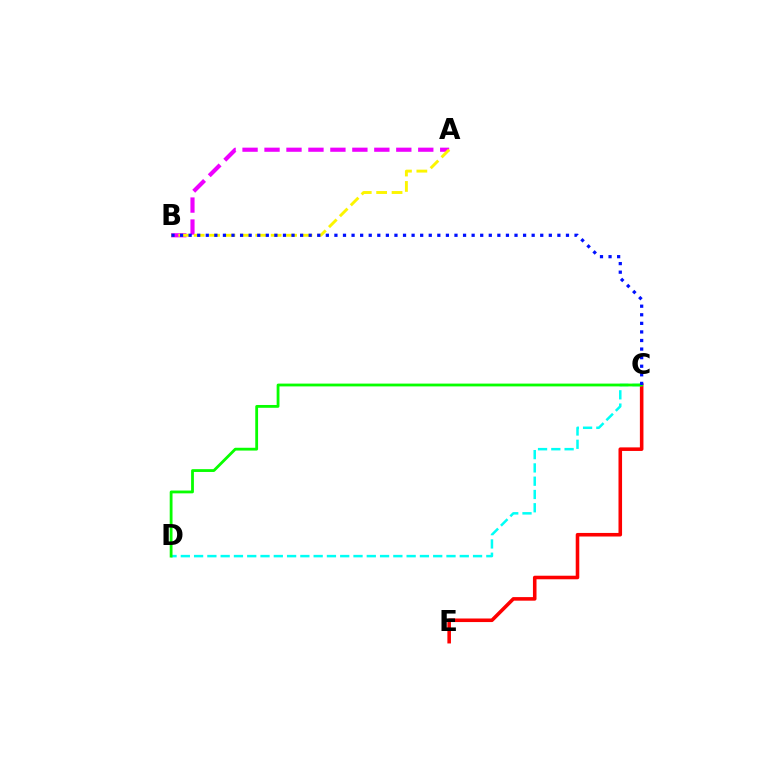{('C', 'E'): [{'color': '#ff0000', 'line_style': 'solid', 'thickness': 2.57}], ('A', 'B'): [{'color': '#ee00ff', 'line_style': 'dashed', 'thickness': 2.98}, {'color': '#fcf500', 'line_style': 'dashed', 'thickness': 2.09}], ('C', 'D'): [{'color': '#00fff6', 'line_style': 'dashed', 'thickness': 1.8}, {'color': '#08ff00', 'line_style': 'solid', 'thickness': 2.02}], ('B', 'C'): [{'color': '#0010ff', 'line_style': 'dotted', 'thickness': 2.33}]}